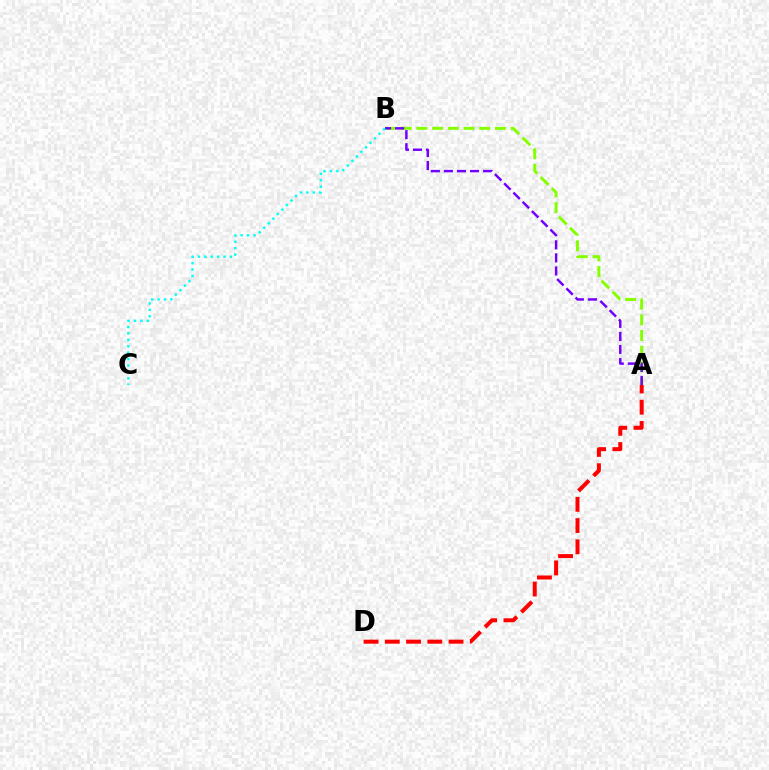{('A', 'B'): [{'color': '#84ff00', 'line_style': 'dashed', 'thickness': 2.13}, {'color': '#7200ff', 'line_style': 'dashed', 'thickness': 1.78}], ('A', 'D'): [{'color': '#ff0000', 'line_style': 'dashed', 'thickness': 2.89}], ('B', 'C'): [{'color': '#00fff6', 'line_style': 'dotted', 'thickness': 1.74}]}